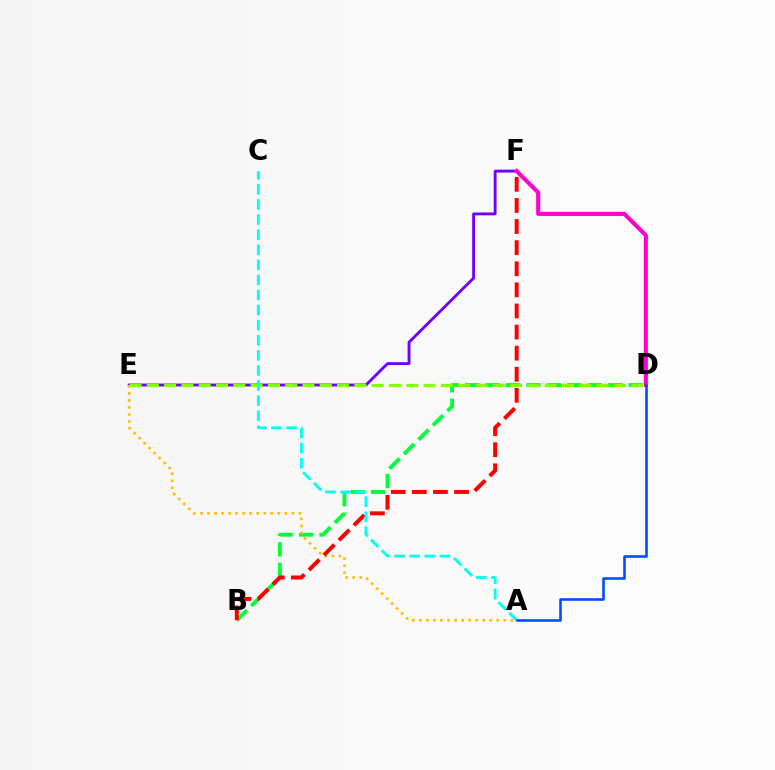{('B', 'D'): [{'color': '#00ff39', 'line_style': 'dashed', 'thickness': 2.78}], ('E', 'F'): [{'color': '#7200ff', 'line_style': 'solid', 'thickness': 2.07}], ('A', 'E'): [{'color': '#ffbd00', 'line_style': 'dotted', 'thickness': 1.91}], ('D', 'F'): [{'color': '#ff00cf', 'line_style': 'solid', 'thickness': 2.94}], ('B', 'F'): [{'color': '#ff0000', 'line_style': 'dashed', 'thickness': 2.87}], ('D', 'E'): [{'color': '#84ff00', 'line_style': 'dashed', 'thickness': 2.35}], ('A', 'C'): [{'color': '#00fff6', 'line_style': 'dashed', 'thickness': 2.05}], ('A', 'D'): [{'color': '#004bff', 'line_style': 'solid', 'thickness': 1.85}]}